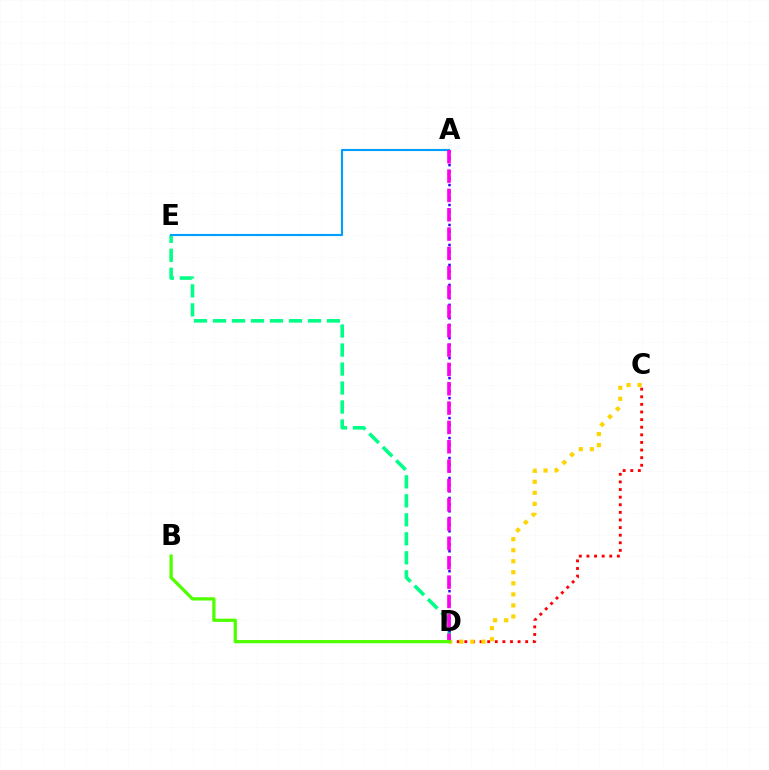{('D', 'E'): [{'color': '#00ff86', 'line_style': 'dashed', 'thickness': 2.58}], ('C', 'D'): [{'color': '#ff0000', 'line_style': 'dotted', 'thickness': 2.07}, {'color': '#ffd500', 'line_style': 'dotted', 'thickness': 3.0}], ('A', 'E'): [{'color': '#009eff', 'line_style': 'solid', 'thickness': 1.53}], ('A', 'D'): [{'color': '#3700ff', 'line_style': 'dotted', 'thickness': 1.81}, {'color': '#ff00ed', 'line_style': 'dashed', 'thickness': 2.63}], ('B', 'D'): [{'color': '#4fff00', 'line_style': 'solid', 'thickness': 2.34}]}